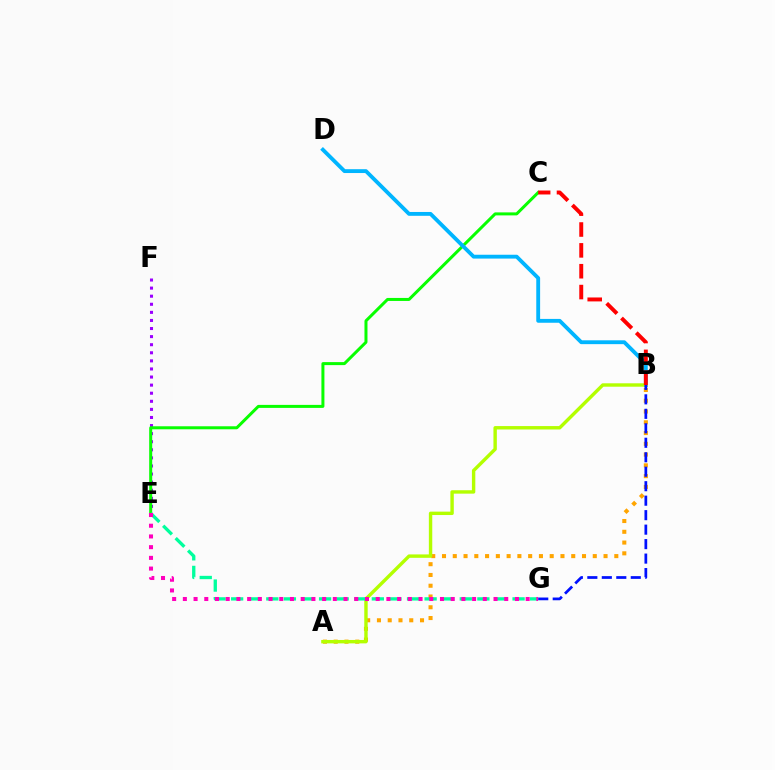{('E', 'F'): [{'color': '#9b00ff', 'line_style': 'dotted', 'thickness': 2.2}], ('C', 'E'): [{'color': '#08ff00', 'line_style': 'solid', 'thickness': 2.16}], ('B', 'D'): [{'color': '#00b5ff', 'line_style': 'solid', 'thickness': 2.77}], ('A', 'B'): [{'color': '#ffa500', 'line_style': 'dotted', 'thickness': 2.93}, {'color': '#b3ff00', 'line_style': 'solid', 'thickness': 2.45}], ('B', 'C'): [{'color': '#ff0000', 'line_style': 'dashed', 'thickness': 2.83}], ('E', 'G'): [{'color': '#00ff9d', 'line_style': 'dashed', 'thickness': 2.39}, {'color': '#ff00bd', 'line_style': 'dotted', 'thickness': 2.91}], ('B', 'G'): [{'color': '#0010ff', 'line_style': 'dashed', 'thickness': 1.97}]}